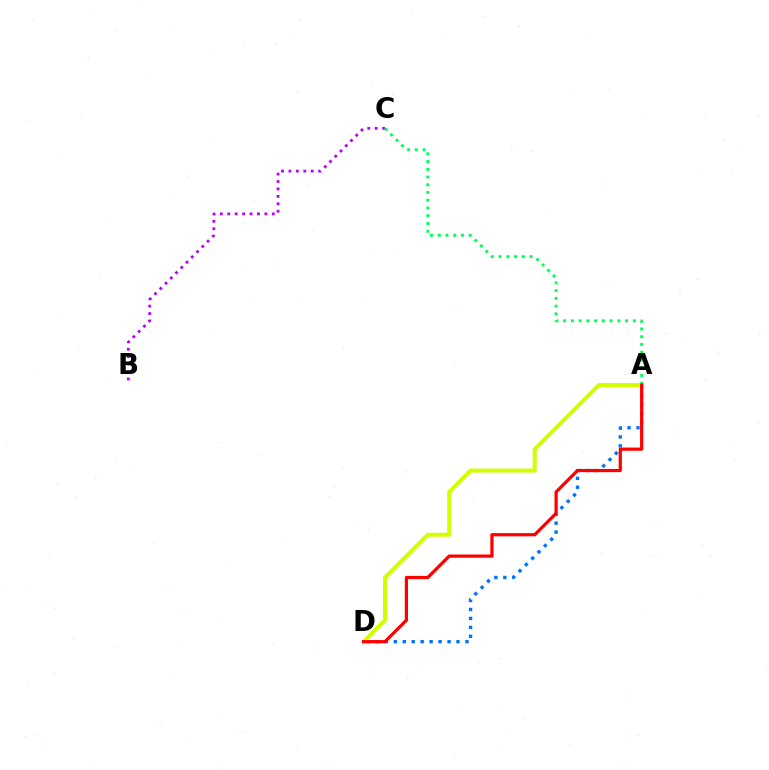{('B', 'C'): [{'color': '#b900ff', 'line_style': 'dotted', 'thickness': 2.02}], ('A', 'D'): [{'color': '#0074ff', 'line_style': 'dotted', 'thickness': 2.43}, {'color': '#d1ff00', 'line_style': 'solid', 'thickness': 2.86}, {'color': '#ff0000', 'line_style': 'solid', 'thickness': 2.32}], ('A', 'C'): [{'color': '#00ff5c', 'line_style': 'dotted', 'thickness': 2.1}]}